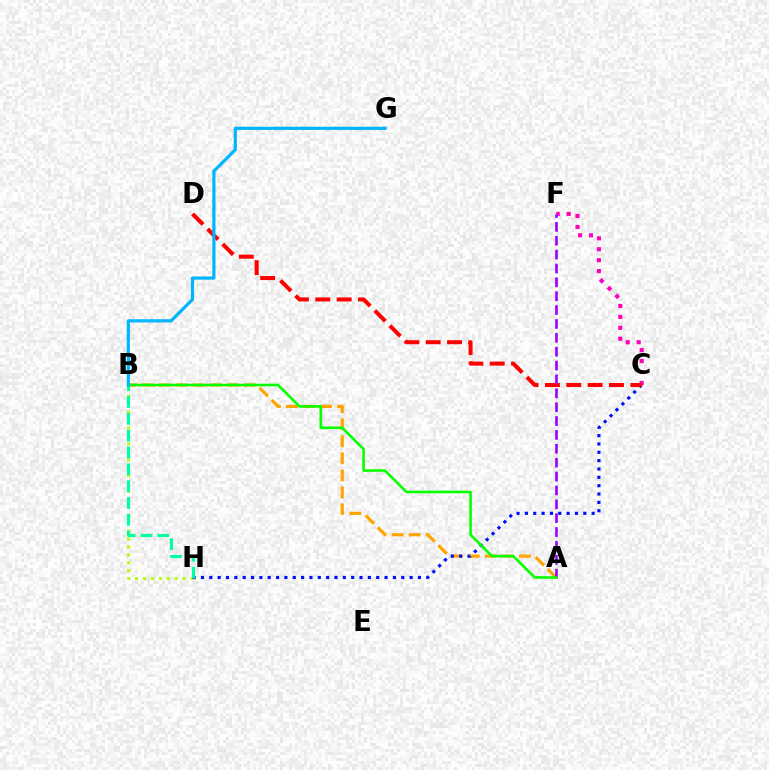{('A', 'B'): [{'color': '#ffa500', 'line_style': 'dashed', 'thickness': 2.31}, {'color': '#08ff00', 'line_style': 'solid', 'thickness': 1.87}], ('C', 'F'): [{'color': '#ff00bd', 'line_style': 'dotted', 'thickness': 2.97}], ('B', 'H'): [{'color': '#b3ff00', 'line_style': 'dotted', 'thickness': 2.15}, {'color': '#00ff9d', 'line_style': 'dashed', 'thickness': 2.29}], ('C', 'H'): [{'color': '#0010ff', 'line_style': 'dotted', 'thickness': 2.27}], ('C', 'D'): [{'color': '#ff0000', 'line_style': 'dashed', 'thickness': 2.9}], ('A', 'F'): [{'color': '#9b00ff', 'line_style': 'dashed', 'thickness': 1.88}], ('B', 'G'): [{'color': '#00b5ff', 'line_style': 'solid', 'thickness': 2.29}]}